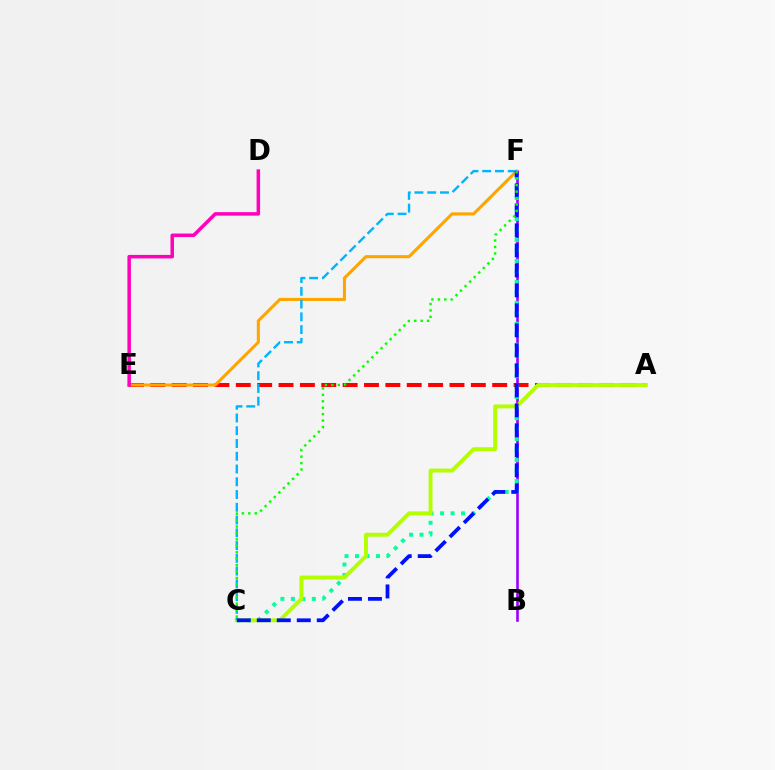{('A', 'E'): [{'color': '#ff0000', 'line_style': 'dashed', 'thickness': 2.9}], ('B', 'F'): [{'color': '#9b00ff', 'line_style': 'solid', 'thickness': 1.88}], ('E', 'F'): [{'color': '#ffa500', 'line_style': 'solid', 'thickness': 2.22}], ('C', 'F'): [{'color': '#00ff9d', 'line_style': 'dotted', 'thickness': 2.85}, {'color': '#00b5ff', 'line_style': 'dashed', 'thickness': 1.73}, {'color': '#0010ff', 'line_style': 'dashed', 'thickness': 2.72}, {'color': '#08ff00', 'line_style': 'dotted', 'thickness': 1.75}], ('A', 'C'): [{'color': '#b3ff00', 'line_style': 'solid', 'thickness': 2.82}], ('D', 'E'): [{'color': '#ff00bd', 'line_style': 'solid', 'thickness': 2.52}]}